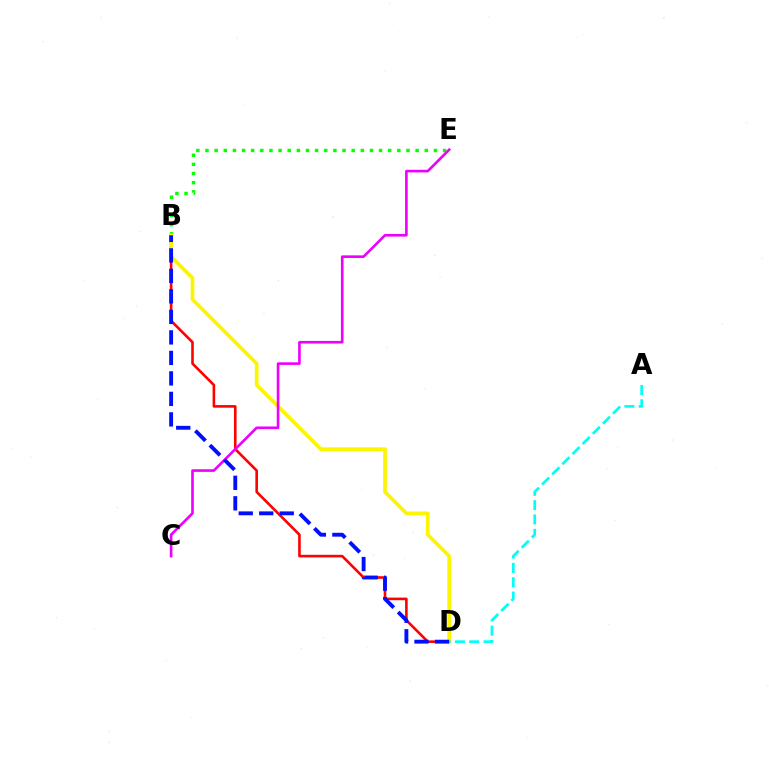{('B', 'E'): [{'color': '#08ff00', 'line_style': 'dotted', 'thickness': 2.48}], ('B', 'D'): [{'color': '#ff0000', 'line_style': 'solid', 'thickness': 1.88}, {'color': '#fcf500', 'line_style': 'solid', 'thickness': 2.66}, {'color': '#0010ff', 'line_style': 'dashed', 'thickness': 2.79}], ('A', 'D'): [{'color': '#00fff6', 'line_style': 'dashed', 'thickness': 1.95}], ('C', 'E'): [{'color': '#ee00ff', 'line_style': 'solid', 'thickness': 1.9}]}